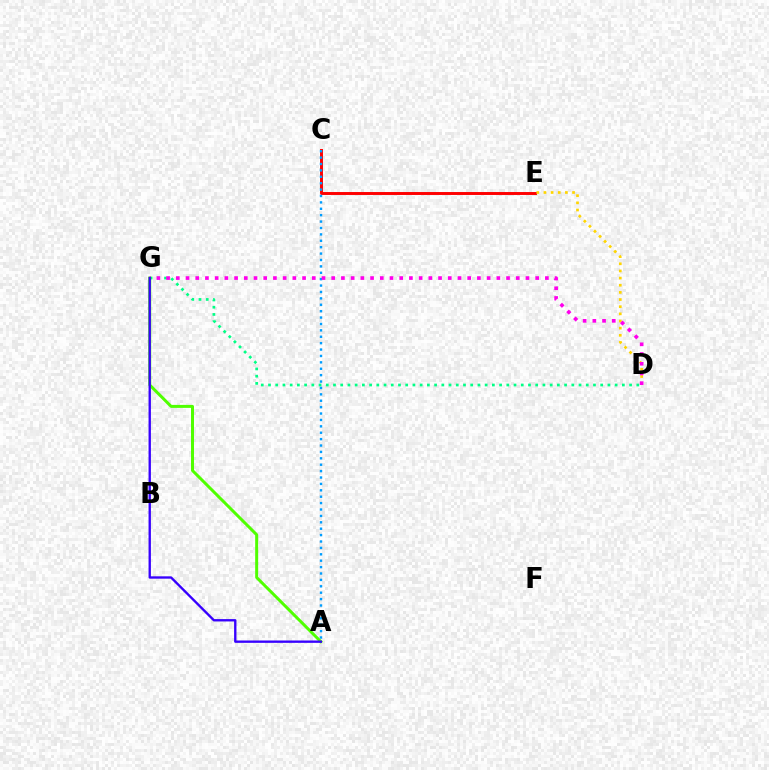{('C', 'E'): [{'color': '#ff0000', 'line_style': 'solid', 'thickness': 2.12}], ('D', 'E'): [{'color': '#ffd500', 'line_style': 'dotted', 'thickness': 1.94}], ('A', 'C'): [{'color': '#009eff', 'line_style': 'dotted', 'thickness': 1.74}], ('D', 'G'): [{'color': '#00ff86', 'line_style': 'dotted', 'thickness': 1.96}, {'color': '#ff00ed', 'line_style': 'dotted', 'thickness': 2.64}], ('A', 'G'): [{'color': '#4fff00', 'line_style': 'solid', 'thickness': 2.15}, {'color': '#3700ff', 'line_style': 'solid', 'thickness': 1.69}]}